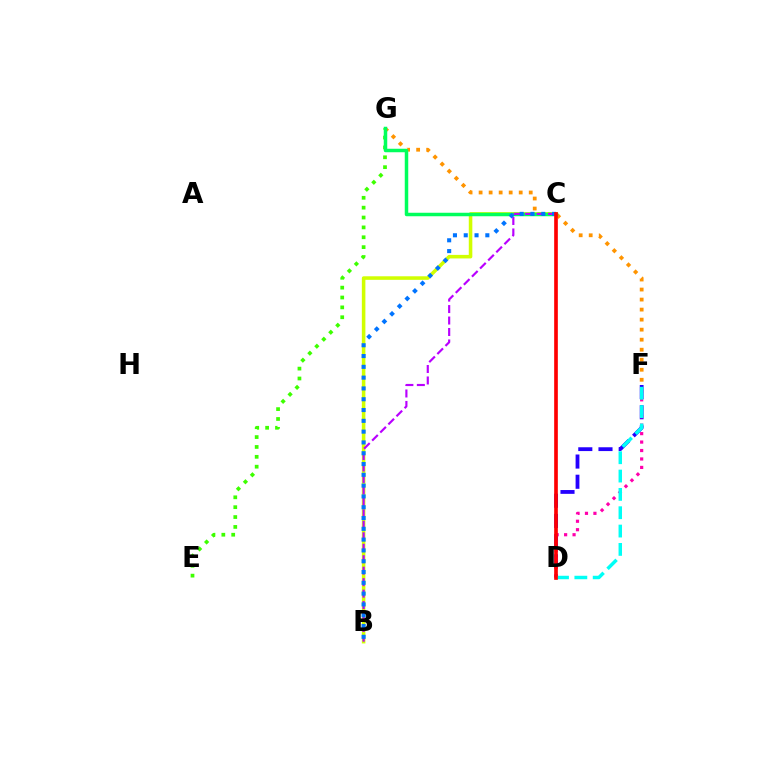{('D', 'F'): [{'color': '#2500ff', 'line_style': 'dashed', 'thickness': 2.74}, {'color': '#ff00ac', 'line_style': 'dotted', 'thickness': 2.3}, {'color': '#00fff6', 'line_style': 'dashed', 'thickness': 2.49}], ('E', 'G'): [{'color': '#3dff00', 'line_style': 'dotted', 'thickness': 2.68}], ('F', 'G'): [{'color': '#ff9400', 'line_style': 'dotted', 'thickness': 2.72}], ('B', 'C'): [{'color': '#d1ff00', 'line_style': 'solid', 'thickness': 2.55}, {'color': '#b900ff', 'line_style': 'dashed', 'thickness': 1.56}, {'color': '#0074ff', 'line_style': 'dotted', 'thickness': 2.93}], ('C', 'G'): [{'color': '#00ff5c', 'line_style': 'solid', 'thickness': 2.51}], ('C', 'D'): [{'color': '#ff0000', 'line_style': 'solid', 'thickness': 2.64}]}